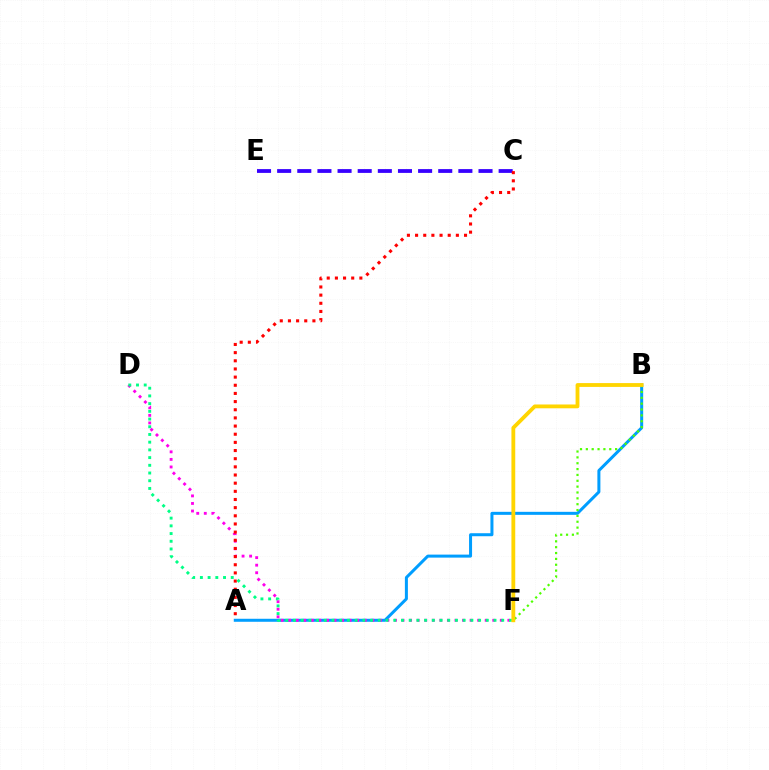{('C', 'E'): [{'color': '#3700ff', 'line_style': 'dashed', 'thickness': 2.74}], ('A', 'B'): [{'color': '#009eff', 'line_style': 'solid', 'thickness': 2.17}], ('D', 'F'): [{'color': '#ff00ed', 'line_style': 'dotted', 'thickness': 2.05}, {'color': '#00ff86', 'line_style': 'dotted', 'thickness': 2.1}], ('B', 'F'): [{'color': '#4fff00', 'line_style': 'dotted', 'thickness': 1.59}, {'color': '#ffd500', 'line_style': 'solid', 'thickness': 2.75}], ('A', 'C'): [{'color': '#ff0000', 'line_style': 'dotted', 'thickness': 2.22}]}